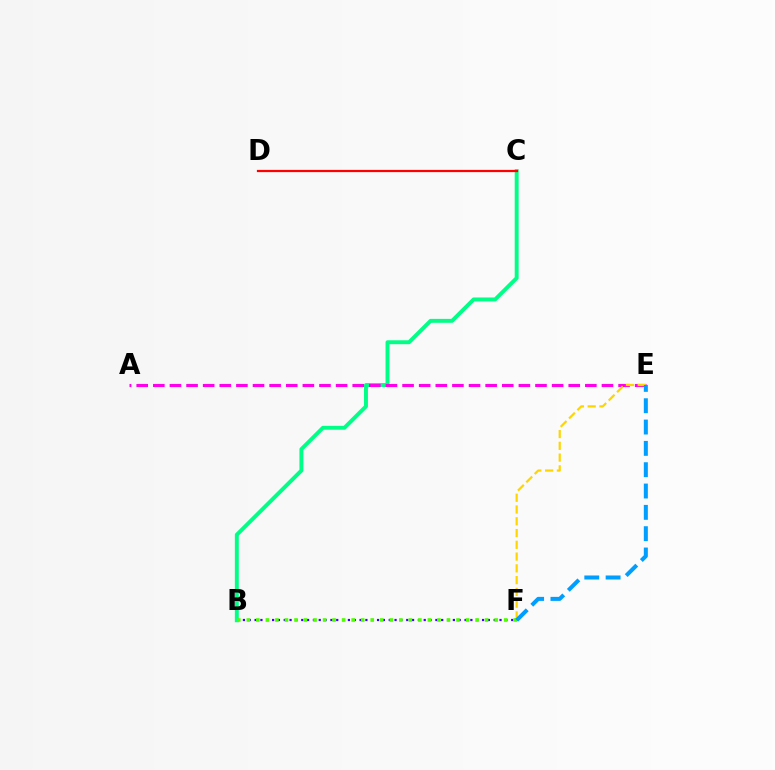{('B', 'C'): [{'color': '#00ff86', 'line_style': 'solid', 'thickness': 2.82}], ('A', 'E'): [{'color': '#ff00ed', 'line_style': 'dashed', 'thickness': 2.26}], ('C', 'D'): [{'color': '#ff0000', 'line_style': 'solid', 'thickness': 1.6}], ('E', 'F'): [{'color': '#ffd500', 'line_style': 'dashed', 'thickness': 1.6}, {'color': '#009eff', 'line_style': 'dashed', 'thickness': 2.9}], ('B', 'F'): [{'color': '#3700ff', 'line_style': 'dotted', 'thickness': 1.58}, {'color': '#4fff00', 'line_style': 'dotted', 'thickness': 2.59}]}